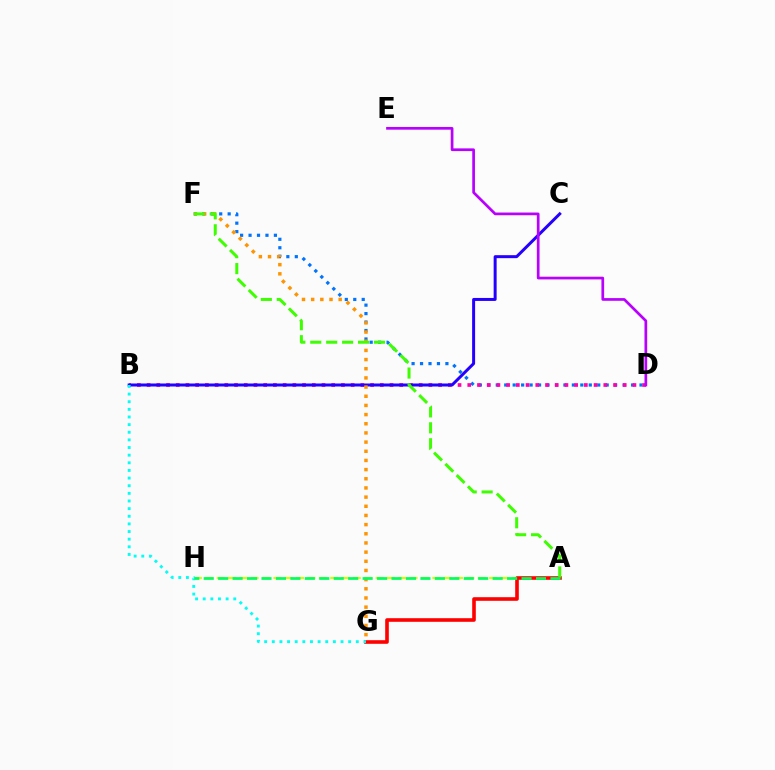{('A', 'H'): [{'color': '#d1ff00', 'line_style': 'dashed', 'thickness': 1.54}, {'color': '#00ff5c', 'line_style': 'dashed', 'thickness': 1.96}], ('D', 'F'): [{'color': '#0074ff', 'line_style': 'dotted', 'thickness': 2.3}], ('A', 'G'): [{'color': '#ff0000', 'line_style': 'solid', 'thickness': 2.6}], ('B', 'D'): [{'color': '#ff00ac', 'line_style': 'dotted', 'thickness': 2.64}], ('B', 'C'): [{'color': '#2500ff', 'line_style': 'solid', 'thickness': 2.15}], ('F', 'G'): [{'color': '#ff9400', 'line_style': 'dotted', 'thickness': 2.49}], ('D', 'E'): [{'color': '#b900ff', 'line_style': 'solid', 'thickness': 1.95}], ('B', 'G'): [{'color': '#00fff6', 'line_style': 'dotted', 'thickness': 2.07}], ('A', 'F'): [{'color': '#3dff00', 'line_style': 'dashed', 'thickness': 2.16}]}